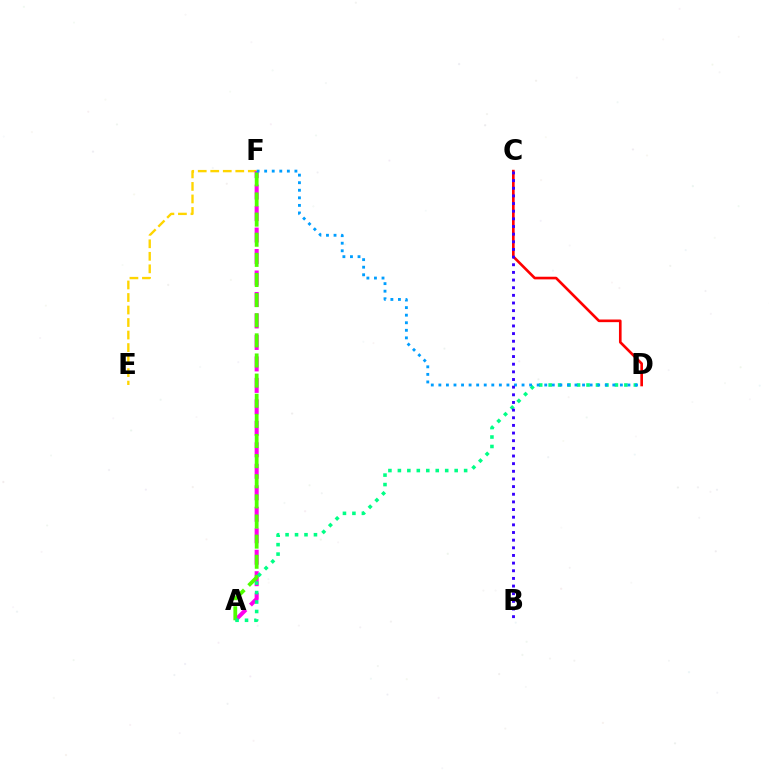{('E', 'F'): [{'color': '#ffd500', 'line_style': 'dashed', 'thickness': 1.7}], ('A', 'F'): [{'color': '#ff00ed', 'line_style': 'dashed', 'thickness': 2.92}, {'color': '#4fff00', 'line_style': 'dashed', 'thickness': 2.73}], ('C', 'D'): [{'color': '#ff0000', 'line_style': 'solid', 'thickness': 1.9}], ('A', 'D'): [{'color': '#00ff86', 'line_style': 'dotted', 'thickness': 2.57}], ('D', 'F'): [{'color': '#009eff', 'line_style': 'dotted', 'thickness': 2.05}], ('B', 'C'): [{'color': '#3700ff', 'line_style': 'dotted', 'thickness': 2.08}]}